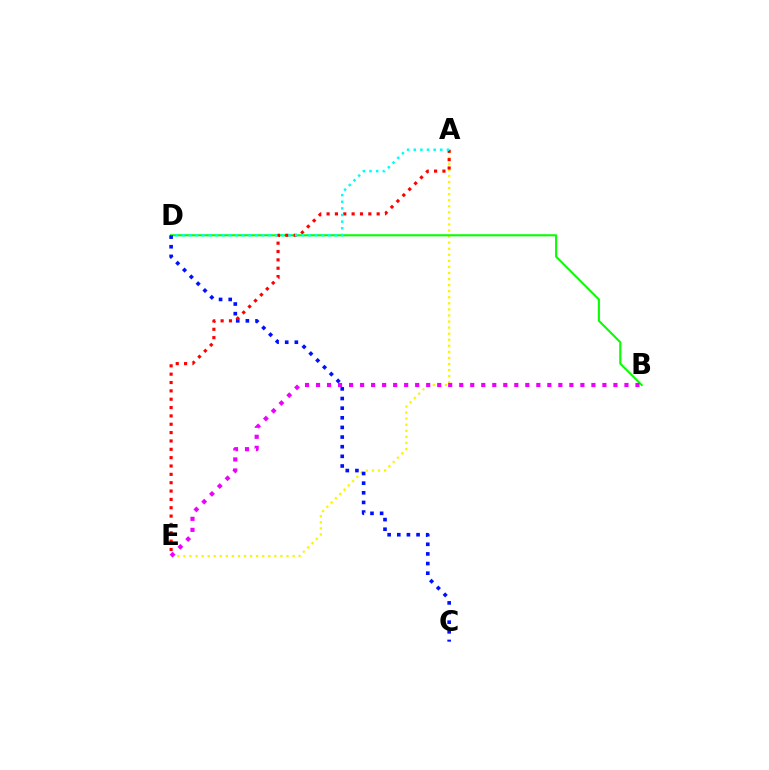{('A', 'E'): [{'color': '#fcf500', 'line_style': 'dotted', 'thickness': 1.65}, {'color': '#ff0000', 'line_style': 'dotted', 'thickness': 2.27}], ('B', 'D'): [{'color': '#08ff00', 'line_style': 'solid', 'thickness': 1.52}], ('C', 'D'): [{'color': '#0010ff', 'line_style': 'dotted', 'thickness': 2.62}], ('B', 'E'): [{'color': '#ee00ff', 'line_style': 'dotted', 'thickness': 2.99}], ('A', 'D'): [{'color': '#00fff6', 'line_style': 'dotted', 'thickness': 1.8}]}